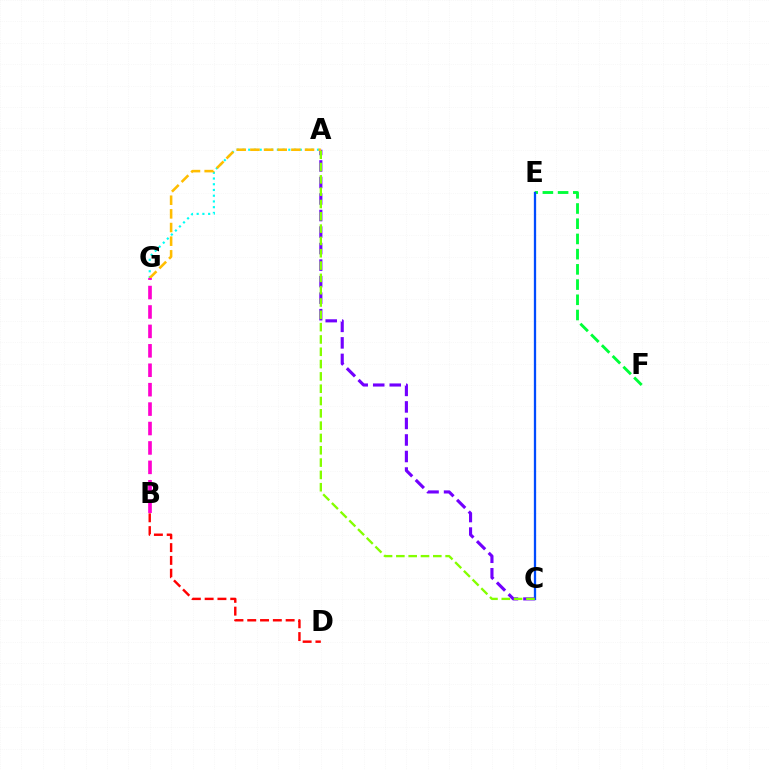{('E', 'F'): [{'color': '#00ff39', 'line_style': 'dashed', 'thickness': 2.07}], ('A', 'G'): [{'color': '#00fff6', 'line_style': 'dotted', 'thickness': 1.56}, {'color': '#ffbd00', 'line_style': 'dashed', 'thickness': 1.86}], ('C', 'E'): [{'color': '#004bff', 'line_style': 'solid', 'thickness': 1.65}], ('B', 'D'): [{'color': '#ff0000', 'line_style': 'dashed', 'thickness': 1.74}], ('A', 'C'): [{'color': '#7200ff', 'line_style': 'dashed', 'thickness': 2.25}, {'color': '#84ff00', 'line_style': 'dashed', 'thickness': 1.67}], ('B', 'G'): [{'color': '#ff00cf', 'line_style': 'dashed', 'thickness': 2.64}]}